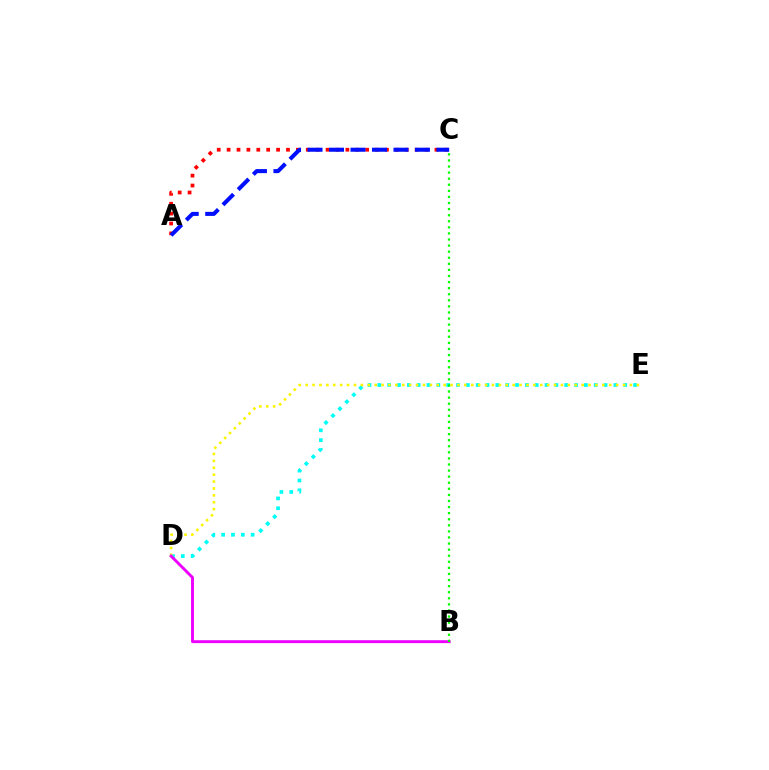{('D', 'E'): [{'color': '#00fff6', 'line_style': 'dotted', 'thickness': 2.67}, {'color': '#fcf500', 'line_style': 'dotted', 'thickness': 1.87}], ('A', 'C'): [{'color': '#ff0000', 'line_style': 'dotted', 'thickness': 2.69}, {'color': '#0010ff', 'line_style': 'dashed', 'thickness': 2.92}], ('B', 'D'): [{'color': '#ee00ff', 'line_style': 'solid', 'thickness': 2.08}], ('B', 'C'): [{'color': '#08ff00', 'line_style': 'dotted', 'thickness': 1.65}]}